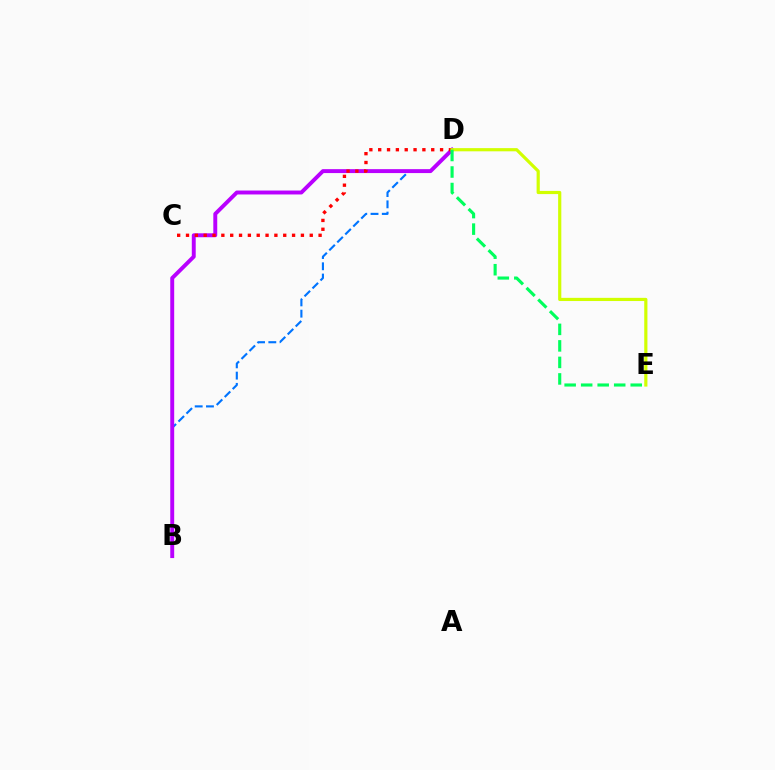{('B', 'D'): [{'color': '#0074ff', 'line_style': 'dashed', 'thickness': 1.53}, {'color': '#b900ff', 'line_style': 'solid', 'thickness': 2.82}], ('C', 'D'): [{'color': '#ff0000', 'line_style': 'dotted', 'thickness': 2.4}], ('D', 'E'): [{'color': '#d1ff00', 'line_style': 'solid', 'thickness': 2.29}, {'color': '#00ff5c', 'line_style': 'dashed', 'thickness': 2.24}]}